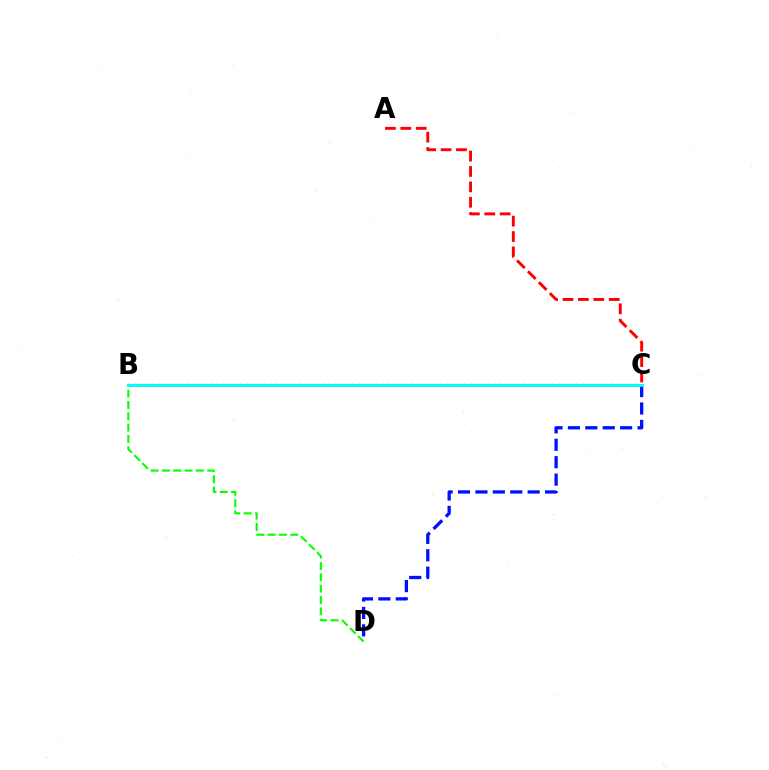{('B', 'C'): [{'color': '#fcf500', 'line_style': 'solid', 'thickness': 1.61}, {'color': '#ee00ff', 'line_style': 'dotted', 'thickness': 1.6}, {'color': '#00fff6', 'line_style': 'solid', 'thickness': 2.11}], ('B', 'D'): [{'color': '#08ff00', 'line_style': 'dashed', 'thickness': 1.54}], ('C', 'D'): [{'color': '#0010ff', 'line_style': 'dashed', 'thickness': 2.36}], ('A', 'C'): [{'color': '#ff0000', 'line_style': 'dashed', 'thickness': 2.09}]}